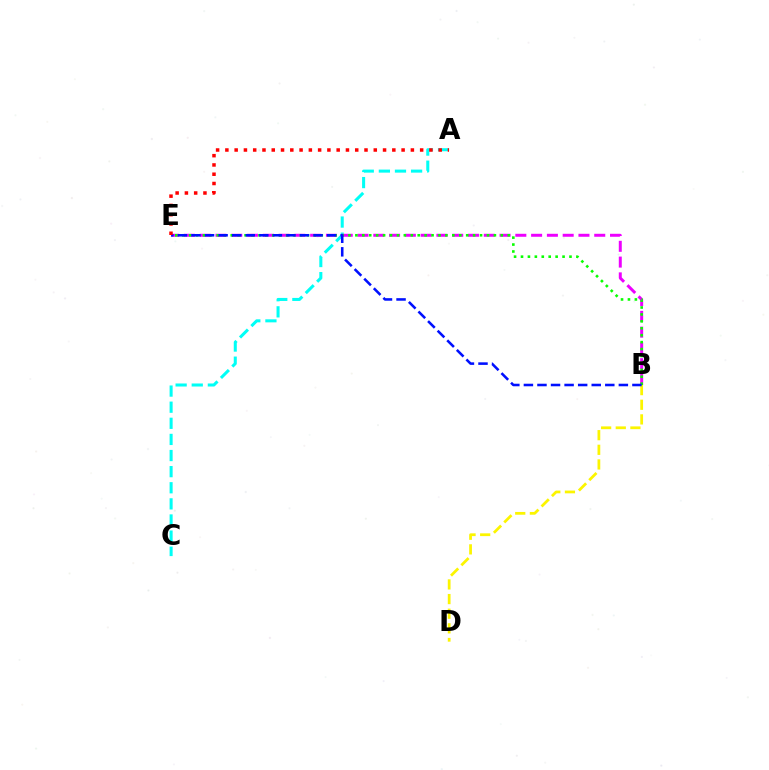{('B', 'D'): [{'color': '#fcf500', 'line_style': 'dashed', 'thickness': 1.99}], ('A', 'C'): [{'color': '#00fff6', 'line_style': 'dashed', 'thickness': 2.19}], ('B', 'E'): [{'color': '#ee00ff', 'line_style': 'dashed', 'thickness': 2.14}, {'color': '#08ff00', 'line_style': 'dotted', 'thickness': 1.88}, {'color': '#0010ff', 'line_style': 'dashed', 'thickness': 1.84}], ('A', 'E'): [{'color': '#ff0000', 'line_style': 'dotted', 'thickness': 2.52}]}